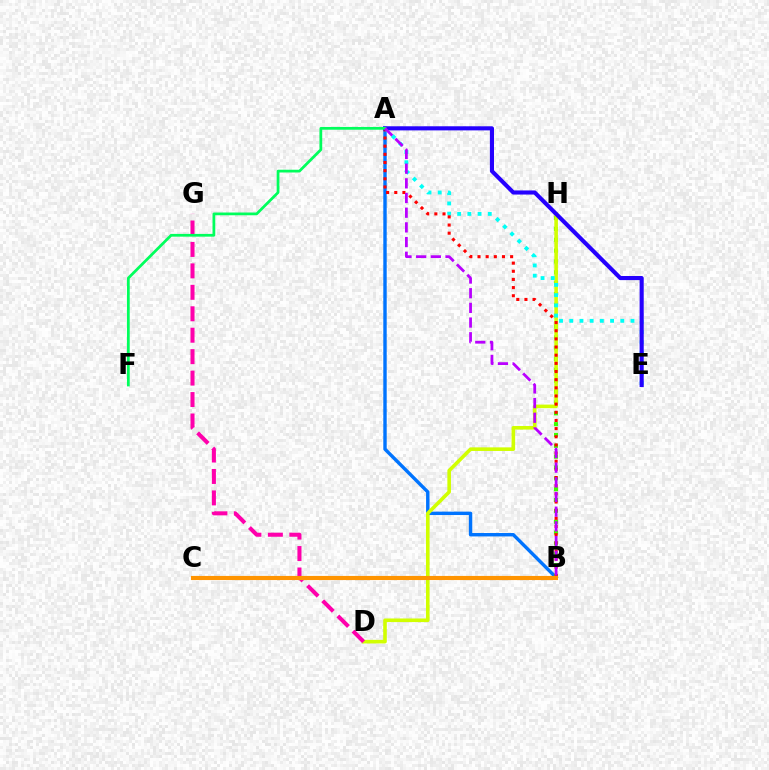{('A', 'B'): [{'color': '#0074ff', 'line_style': 'solid', 'thickness': 2.45}, {'color': '#ff0000', 'line_style': 'dotted', 'thickness': 2.22}, {'color': '#b900ff', 'line_style': 'dashed', 'thickness': 1.99}], ('B', 'H'): [{'color': '#3dff00', 'line_style': 'dotted', 'thickness': 2.95}], ('D', 'H'): [{'color': '#d1ff00', 'line_style': 'solid', 'thickness': 2.59}], ('A', 'E'): [{'color': '#00fff6', 'line_style': 'dotted', 'thickness': 2.77}, {'color': '#2500ff', 'line_style': 'solid', 'thickness': 2.96}], ('D', 'G'): [{'color': '#ff00ac', 'line_style': 'dashed', 'thickness': 2.91}], ('B', 'C'): [{'color': '#ff9400', 'line_style': 'solid', 'thickness': 2.97}], ('A', 'F'): [{'color': '#00ff5c', 'line_style': 'solid', 'thickness': 1.98}]}